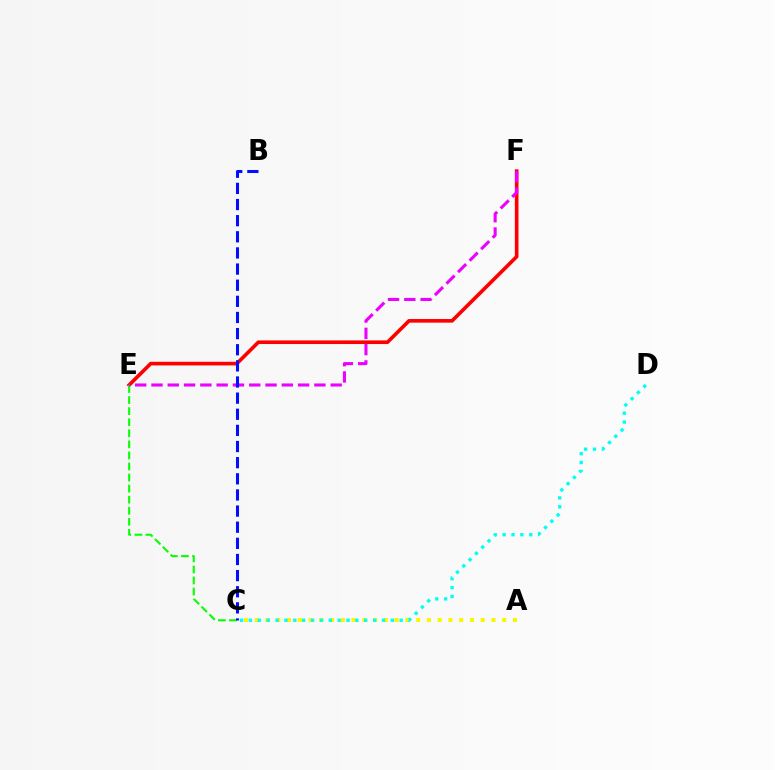{('A', 'C'): [{'color': '#fcf500', 'line_style': 'dotted', 'thickness': 2.92}], ('E', 'F'): [{'color': '#ff0000', 'line_style': 'solid', 'thickness': 2.61}, {'color': '#ee00ff', 'line_style': 'dashed', 'thickness': 2.21}], ('C', 'D'): [{'color': '#00fff6', 'line_style': 'dotted', 'thickness': 2.41}], ('C', 'E'): [{'color': '#08ff00', 'line_style': 'dashed', 'thickness': 1.5}], ('B', 'C'): [{'color': '#0010ff', 'line_style': 'dashed', 'thickness': 2.19}]}